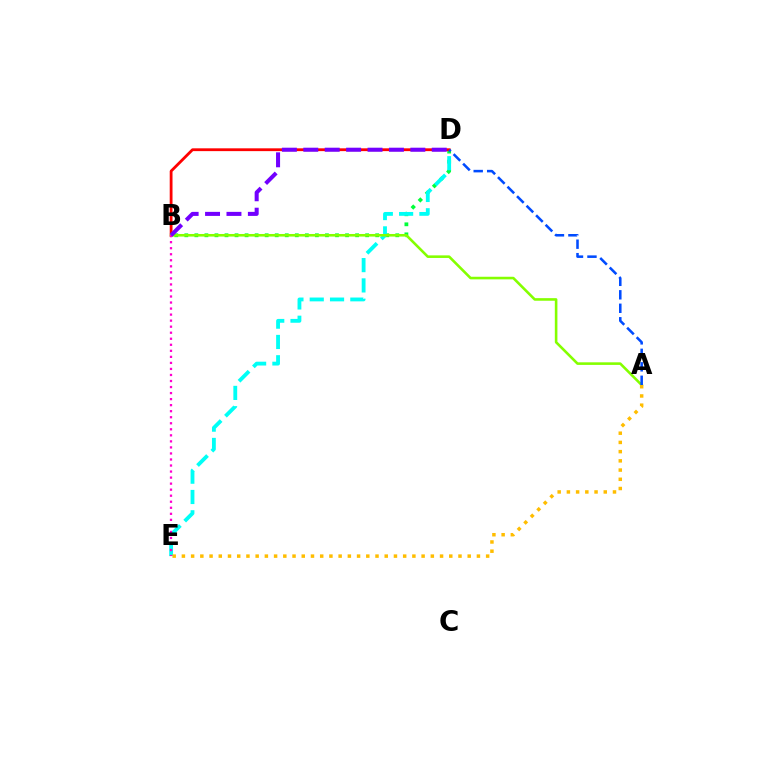{('B', 'D'): [{'color': '#00ff39', 'line_style': 'dotted', 'thickness': 2.73}, {'color': '#ff0000', 'line_style': 'solid', 'thickness': 2.02}, {'color': '#7200ff', 'line_style': 'dashed', 'thickness': 2.91}], ('D', 'E'): [{'color': '#00fff6', 'line_style': 'dashed', 'thickness': 2.76}], ('A', 'B'): [{'color': '#84ff00', 'line_style': 'solid', 'thickness': 1.87}], ('A', 'D'): [{'color': '#004bff', 'line_style': 'dashed', 'thickness': 1.83}], ('A', 'E'): [{'color': '#ffbd00', 'line_style': 'dotted', 'thickness': 2.5}], ('B', 'E'): [{'color': '#ff00cf', 'line_style': 'dotted', 'thickness': 1.64}]}